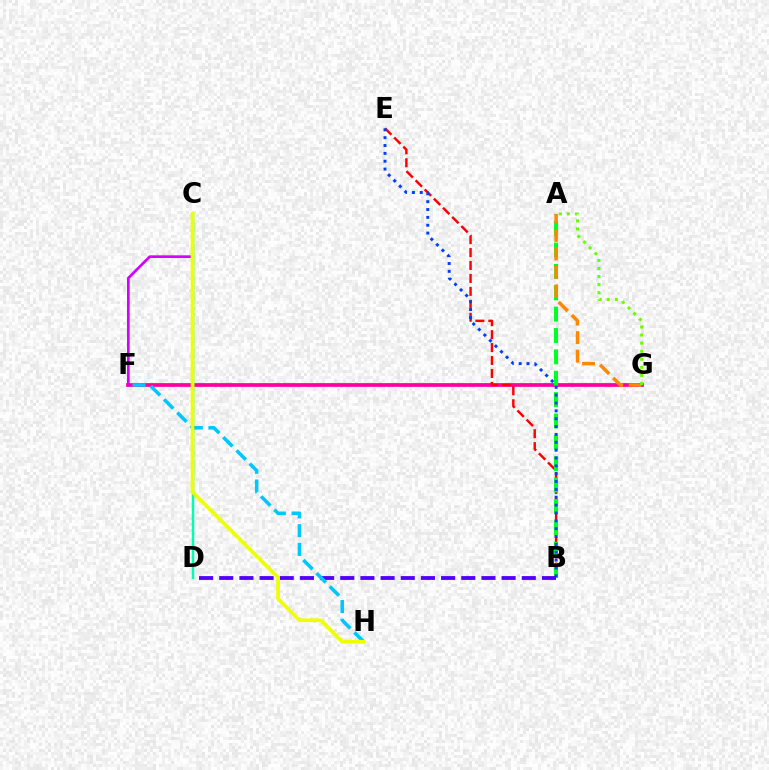{('F', 'G'): [{'color': '#ff00a0', 'line_style': 'solid', 'thickness': 2.7}], ('B', 'E'): [{'color': '#ff0000', 'line_style': 'dashed', 'thickness': 1.76}, {'color': '#003fff', 'line_style': 'dotted', 'thickness': 2.13}], ('A', 'B'): [{'color': '#00ff27', 'line_style': 'dashed', 'thickness': 2.9}], ('A', 'G'): [{'color': '#ff8800', 'line_style': 'dashed', 'thickness': 2.51}, {'color': '#66ff00', 'line_style': 'dotted', 'thickness': 2.19}], ('B', 'D'): [{'color': '#4f00ff', 'line_style': 'dashed', 'thickness': 2.74}], ('C', 'D'): [{'color': '#00ffaf', 'line_style': 'solid', 'thickness': 1.79}], ('C', 'F'): [{'color': '#d600ff', 'line_style': 'solid', 'thickness': 1.94}], ('F', 'H'): [{'color': '#00c7ff', 'line_style': 'dashed', 'thickness': 2.54}], ('C', 'H'): [{'color': '#eeff00', 'line_style': 'solid', 'thickness': 2.67}]}